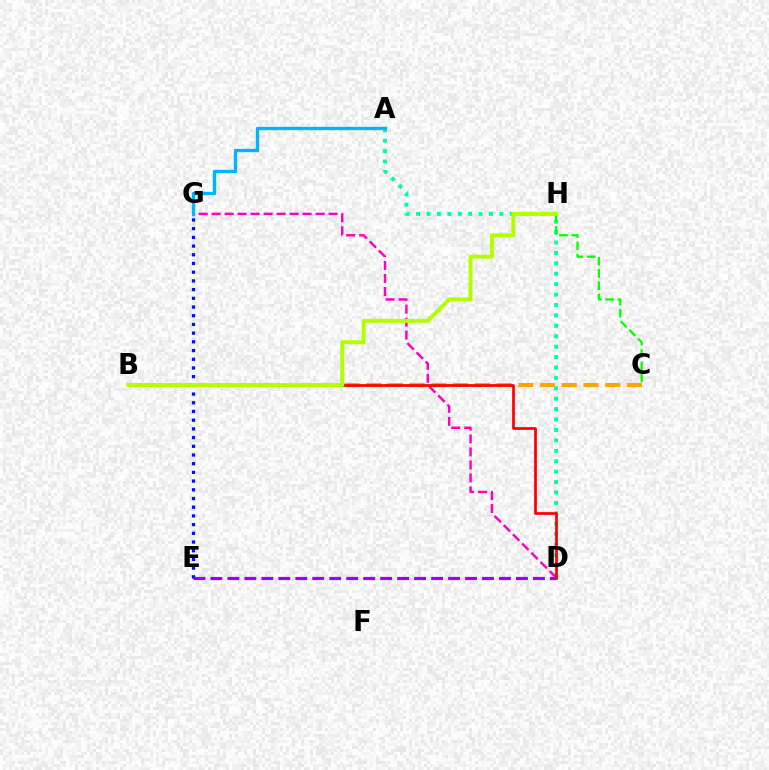{('B', 'C'): [{'color': '#ffa500', 'line_style': 'dashed', 'thickness': 2.95}], ('A', 'D'): [{'color': '#00ff9d', 'line_style': 'dotted', 'thickness': 2.83}], ('D', 'E'): [{'color': '#9b00ff', 'line_style': 'dashed', 'thickness': 2.31}], ('E', 'G'): [{'color': '#0010ff', 'line_style': 'dotted', 'thickness': 2.37}], ('D', 'G'): [{'color': '#ff00bd', 'line_style': 'dashed', 'thickness': 1.77}], ('C', 'H'): [{'color': '#08ff00', 'line_style': 'dashed', 'thickness': 1.67}], ('A', 'G'): [{'color': '#00b5ff', 'line_style': 'solid', 'thickness': 2.42}], ('B', 'D'): [{'color': '#ff0000', 'line_style': 'solid', 'thickness': 1.97}], ('B', 'H'): [{'color': '#b3ff00', 'line_style': 'solid', 'thickness': 2.86}]}